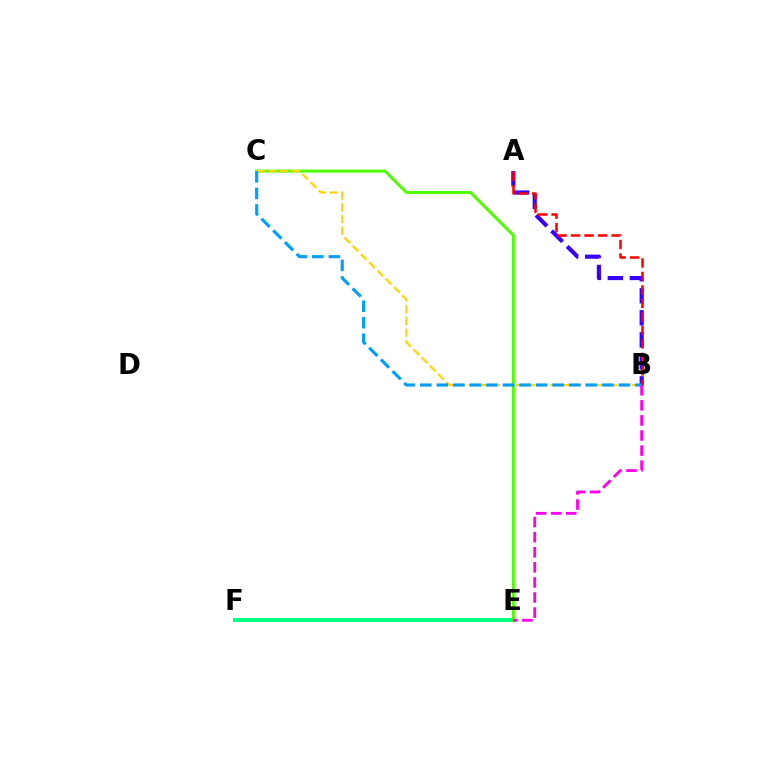{('E', 'F'): [{'color': '#00ff86', 'line_style': 'solid', 'thickness': 2.91}], ('C', 'E'): [{'color': '#4fff00', 'line_style': 'solid', 'thickness': 2.14}], ('A', 'B'): [{'color': '#3700ff', 'line_style': 'dashed', 'thickness': 2.99}, {'color': '#ff0000', 'line_style': 'dashed', 'thickness': 1.83}], ('B', 'C'): [{'color': '#ffd500', 'line_style': 'dashed', 'thickness': 1.59}, {'color': '#009eff', 'line_style': 'dashed', 'thickness': 2.25}], ('B', 'E'): [{'color': '#ff00ed', 'line_style': 'dashed', 'thickness': 2.05}]}